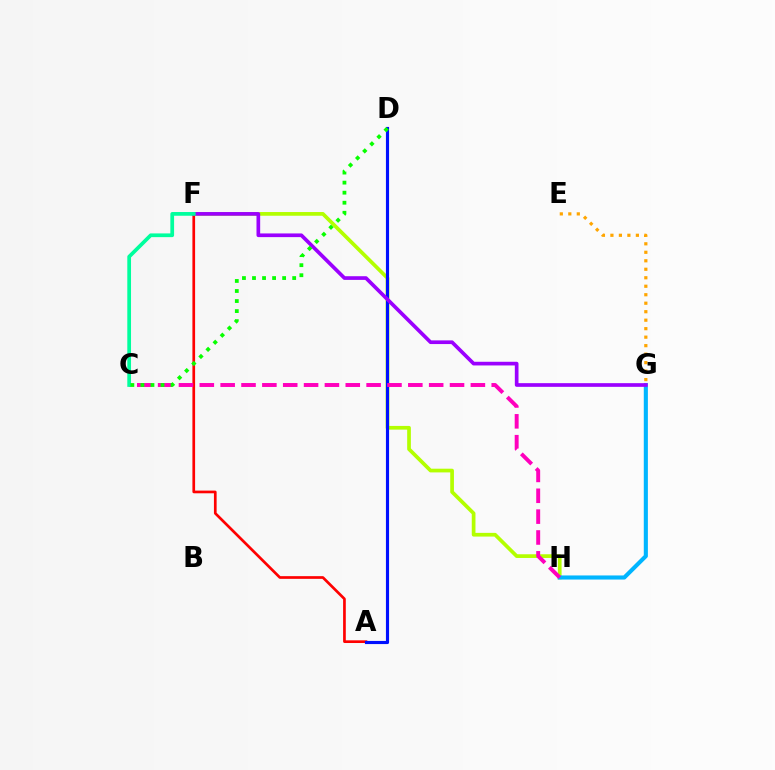{('F', 'H'): [{'color': '#b3ff00', 'line_style': 'solid', 'thickness': 2.67}], ('A', 'F'): [{'color': '#ff0000', 'line_style': 'solid', 'thickness': 1.93}], ('G', 'H'): [{'color': '#00b5ff', 'line_style': 'solid', 'thickness': 2.95}], ('A', 'D'): [{'color': '#0010ff', 'line_style': 'solid', 'thickness': 2.26}], ('E', 'G'): [{'color': '#ffa500', 'line_style': 'dotted', 'thickness': 2.31}], ('F', 'G'): [{'color': '#9b00ff', 'line_style': 'solid', 'thickness': 2.65}], ('C', 'H'): [{'color': '#ff00bd', 'line_style': 'dashed', 'thickness': 2.83}], ('C', 'F'): [{'color': '#00ff9d', 'line_style': 'solid', 'thickness': 2.68}], ('C', 'D'): [{'color': '#08ff00', 'line_style': 'dotted', 'thickness': 2.73}]}